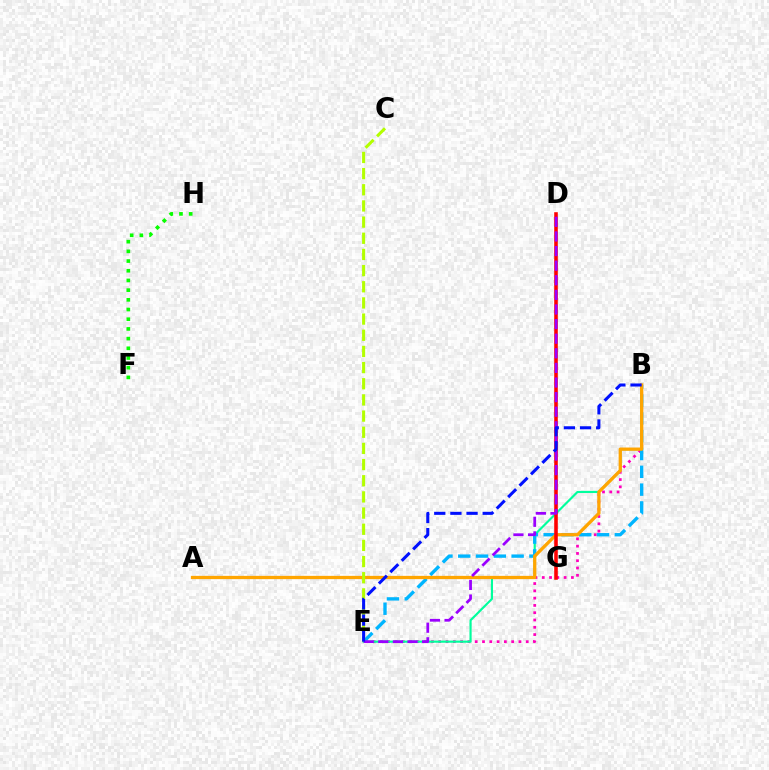{('B', 'E'): [{'color': '#ff00bd', 'line_style': 'dotted', 'thickness': 1.98}, {'color': '#00ff9d', 'line_style': 'solid', 'thickness': 1.55}, {'color': '#00b5ff', 'line_style': 'dashed', 'thickness': 2.42}, {'color': '#0010ff', 'line_style': 'dashed', 'thickness': 2.19}], ('A', 'B'): [{'color': '#ffa500', 'line_style': 'solid', 'thickness': 2.36}], ('D', 'G'): [{'color': '#ff0000', 'line_style': 'solid', 'thickness': 2.58}], ('C', 'E'): [{'color': '#b3ff00', 'line_style': 'dashed', 'thickness': 2.2}], ('F', 'H'): [{'color': '#08ff00', 'line_style': 'dotted', 'thickness': 2.63}], ('D', 'E'): [{'color': '#9b00ff', 'line_style': 'dashed', 'thickness': 1.98}]}